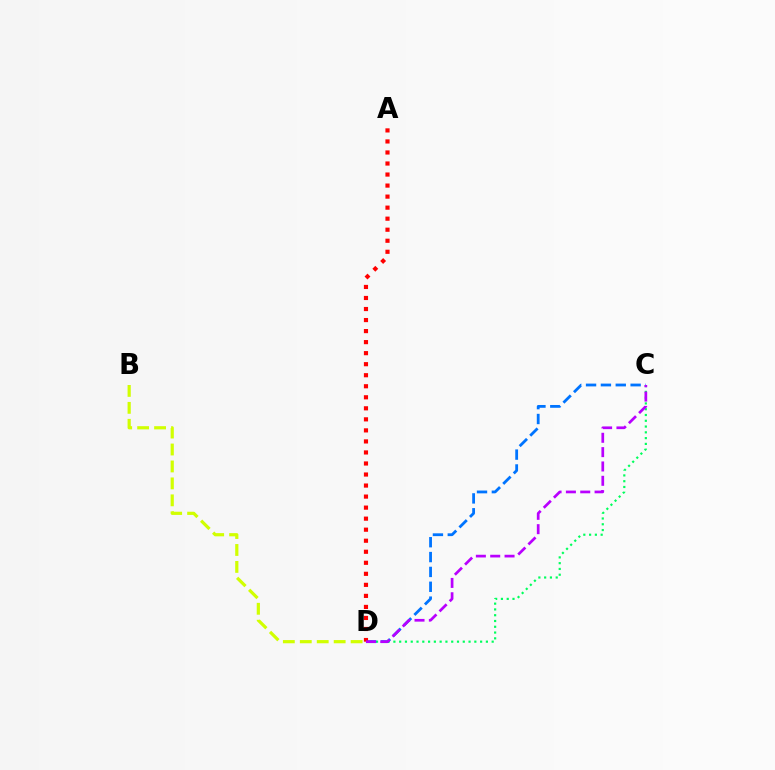{('B', 'D'): [{'color': '#d1ff00', 'line_style': 'dashed', 'thickness': 2.3}], ('C', 'D'): [{'color': '#00ff5c', 'line_style': 'dotted', 'thickness': 1.57}, {'color': '#0074ff', 'line_style': 'dashed', 'thickness': 2.02}, {'color': '#b900ff', 'line_style': 'dashed', 'thickness': 1.95}], ('A', 'D'): [{'color': '#ff0000', 'line_style': 'dotted', 'thickness': 3.0}]}